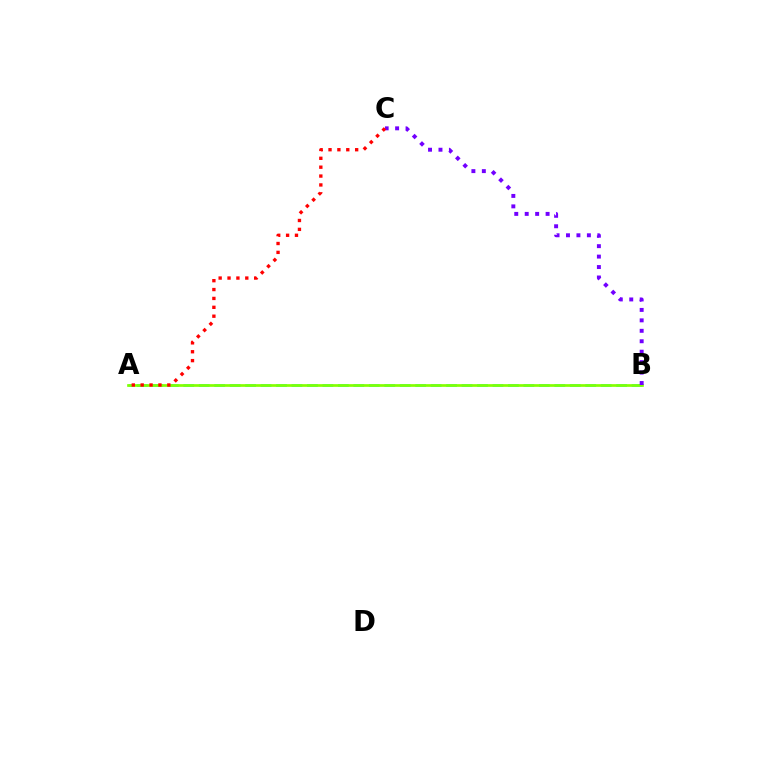{('A', 'B'): [{'color': '#00fff6', 'line_style': 'dashed', 'thickness': 2.1}, {'color': '#84ff00', 'line_style': 'solid', 'thickness': 1.94}], ('B', 'C'): [{'color': '#7200ff', 'line_style': 'dotted', 'thickness': 2.84}], ('A', 'C'): [{'color': '#ff0000', 'line_style': 'dotted', 'thickness': 2.41}]}